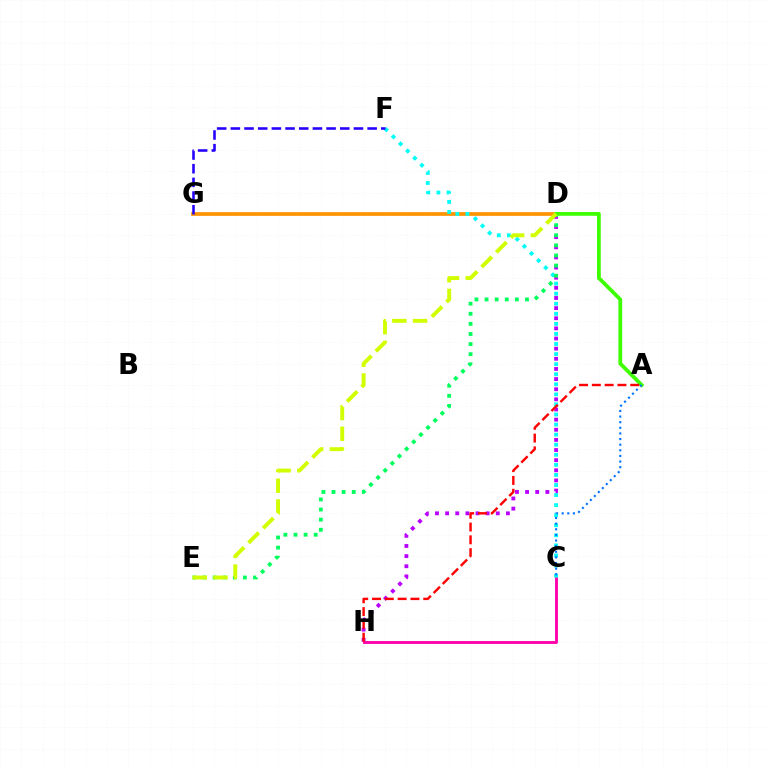{('D', 'H'): [{'color': '#b900ff', 'line_style': 'dotted', 'thickness': 2.75}], ('C', 'H'): [{'color': '#ff00ac', 'line_style': 'solid', 'thickness': 2.07}], ('D', 'G'): [{'color': '#ff9400', 'line_style': 'solid', 'thickness': 2.68}], ('C', 'F'): [{'color': '#00fff6', 'line_style': 'dotted', 'thickness': 2.74}], ('D', 'E'): [{'color': '#00ff5c', 'line_style': 'dotted', 'thickness': 2.74}, {'color': '#d1ff00', 'line_style': 'dashed', 'thickness': 2.81}], ('A', 'D'): [{'color': '#3dff00', 'line_style': 'solid', 'thickness': 2.7}], ('A', 'C'): [{'color': '#0074ff', 'line_style': 'dotted', 'thickness': 1.53}], ('F', 'G'): [{'color': '#2500ff', 'line_style': 'dashed', 'thickness': 1.86}], ('A', 'H'): [{'color': '#ff0000', 'line_style': 'dashed', 'thickness': 1.74}]}